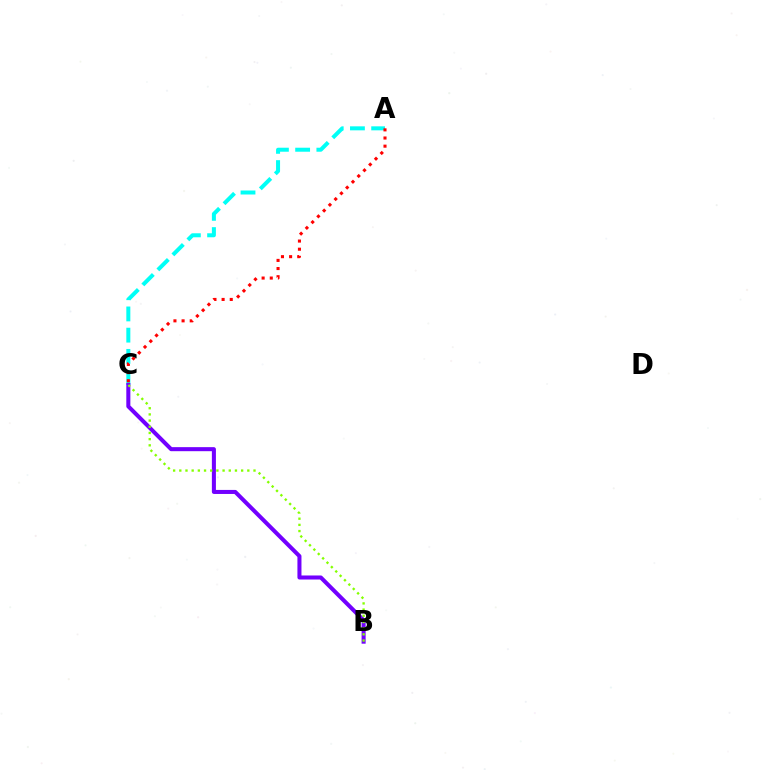{('A', 'C'): [{'color': '#00fff6', 'line_style': 'dashed', 'thickness': 2.88}, {'color': '#ff0000', 'line_style': 'dotted', 'thickness': 2.21}], ('B', 'C'): [{'color': '#7200ff', 'line_style': 'solid', 'thickness': 2.91}, {'color': '#84ff00', 'line_style': 'dotted', 'thickness': 1.68}]}